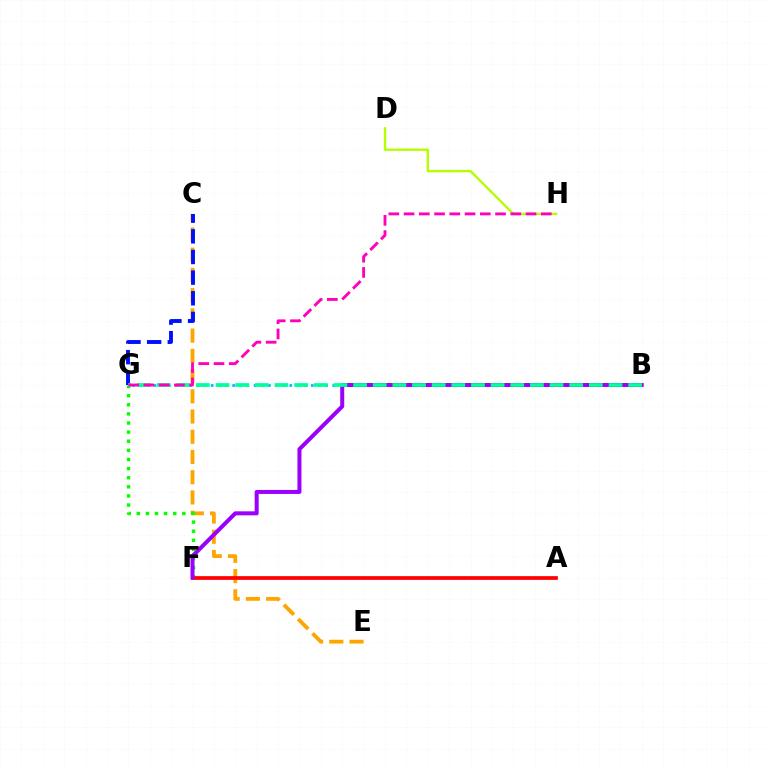{('C', 'E'): [{'color': '#ffa500', 'line_style': 'dashed', 'thickness': 2.75}], ('B', 'G'): [{'color': '#00b5ff', 'line_style': 'dotted', 'thickness': 1.94}, {'color': '#00ff9d', 'line_style': 'dashed', 'thickness': 2.67}], ('C', 'G'): [{'color': '#0010ff', 'line_style': 'dashed', 'thickness': 2.8}], ('D', 'H'): [{'color': '#b3ff00', 'line_style': 'solid', 'thickness': 1.69}], ('F', 'G'): [{'color': '#08ff00', 'line_style': 'dotted', 'thickness': 2.48}], ('A', 'F'): [{'color': '#ff0000', 'line_style': 'solid', 'thickness': 2.67}], ('B', 'F'): [{'color': '#9b00ff', 'line_style': 'solid', 'thickness': 2.89}], ('G', 'H'): [{'color': '#ff00bd', 'line_style': 'dashed', 'thickness': 2.07}]}